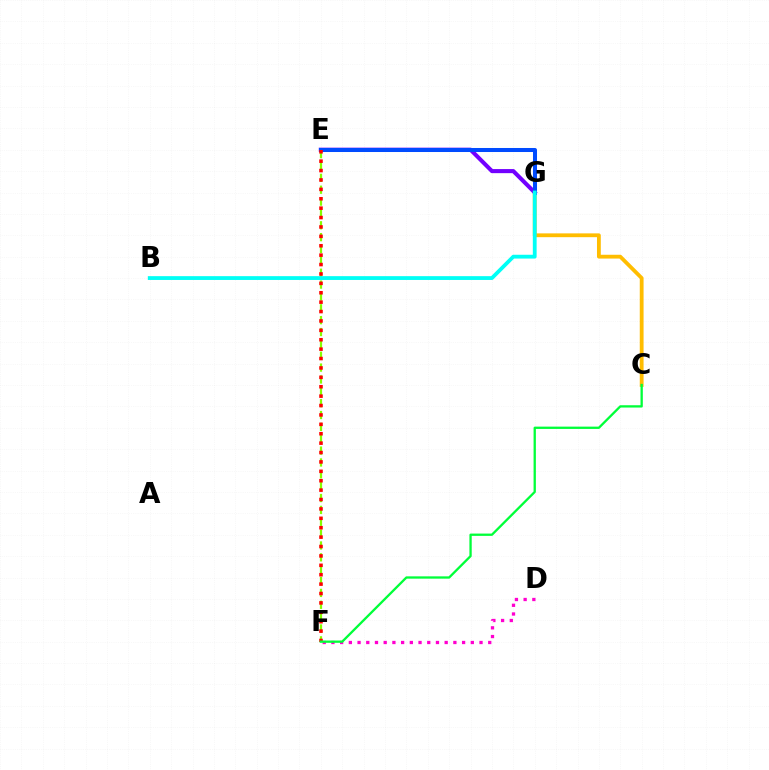{('C', 'G'): [{'color': '#ffbd00', 'line_style': 'solid', 'thickness': 2.74}], ('E', 'F'): [{'color': '#84ff00', 'line_style': 'dashed', 'thickness': 1.61}, {'color': '#ff0000', 'line_style': 'dotted', 'thickness': 2.55}], ('E', 'G'): [{'color': '#7200ff', 'line_style': 'solid', 'thickness': 2.94}, {'color': '#004bff', 'line_style': 'solid', 'thickness': 2.9}], ('D', 'F'): [{'color': '#ff00cf', 'line_style': 'dotted', 'thickness': 2.37}], ('B', 'G'): [{'color': '#00fff6', 'line_style': 'solid', 'thickness': 2.74}], ('C', 'F'): [{'color': '#00ff39', 'line_style': 'solid', 'thickness': 1.66}]}